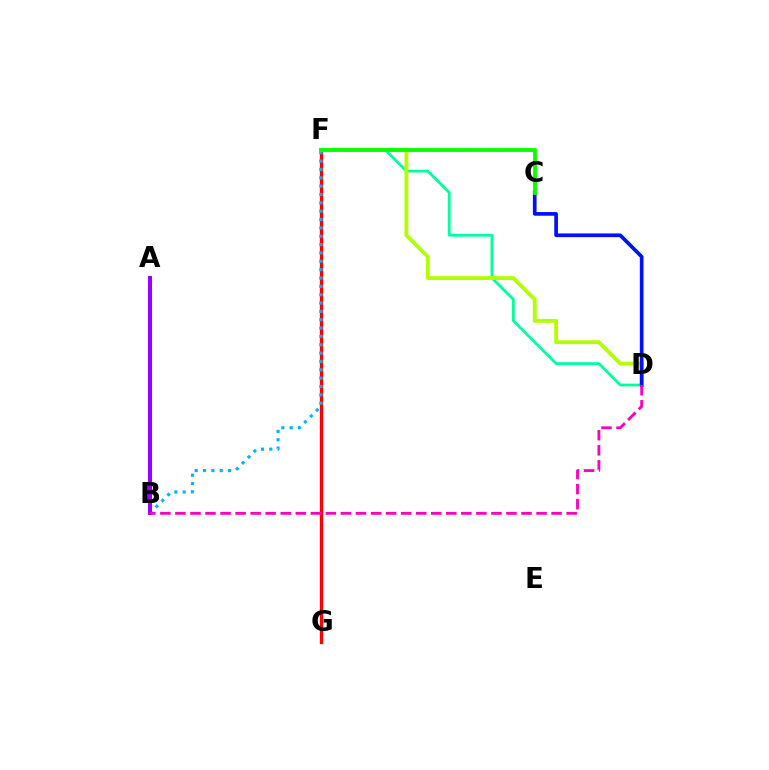{('F', 'G'): [{'color': '#ff0000', 'line_style': 'solid', 'thickness': 2.38}], ('C', 'F'): [{'color': '#ffa500', 'line_style': 'dashed', 'thickness': 1.7}, {'color': '#08ff00', 'line_style': 'solid', 'thickness': 2.74}], ('D', 'F'): [{'color': '#00ff9d', 'line_style': 'solid', 'thickness': 2.0}, {'color': '#b3ff00', 'line_style': 'solid', 'thickness': 2.77}], ('B', 'F'): [{'color': '#00b5ff', 'line_style': 'dotted', 'thickness': 2.27}], ('A', 'B'): [{'color': '#9b00ff', 'line_style': 'solid', 'thickness': 2.89}], ('C', 'D'): [{'color': '#0010ff', 'line_style': 'solid', 'thickness': 2.65}], ('B', 'D'): [{'color': '#ff00bd', 'line_style': 'dashed', 'thickness': 2.04}]}